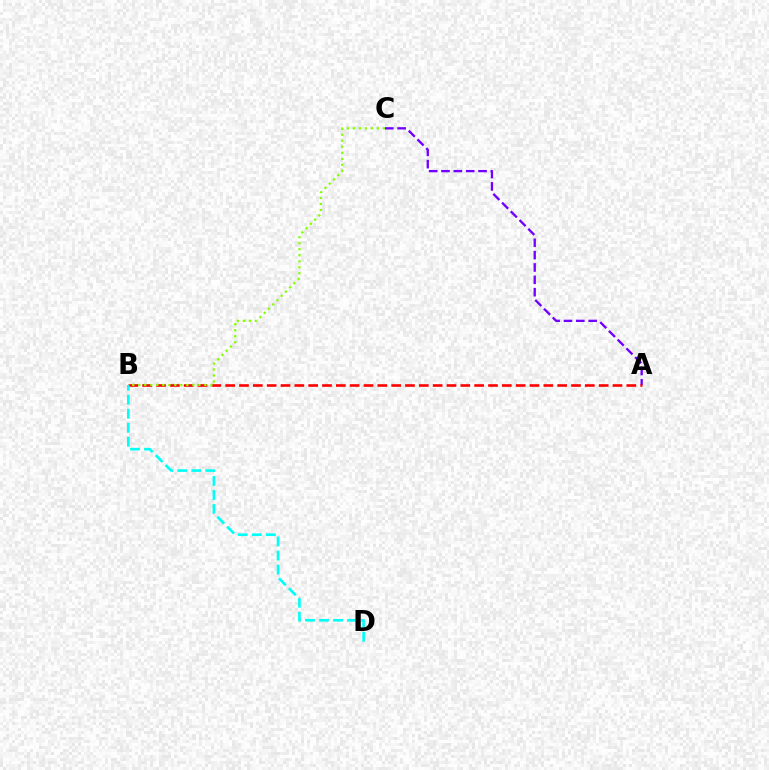{('A', 'C'): [{'color': '#7200ff', 'line_style': 'dashed', 'thickness': 1.68}], ('A', 'B'): [{'color': '#ff0000', 'line_style': 'dashed', 'thickness': 1.88}], ('B', 'C'): [{'color': '#84ff00', 'line_style': 'dotted', 'thickness': 1.63}], ('B', 'D'): [{'color': '#00fff6', 'line_style': 'dashed', 'thickness': 1.91}]}